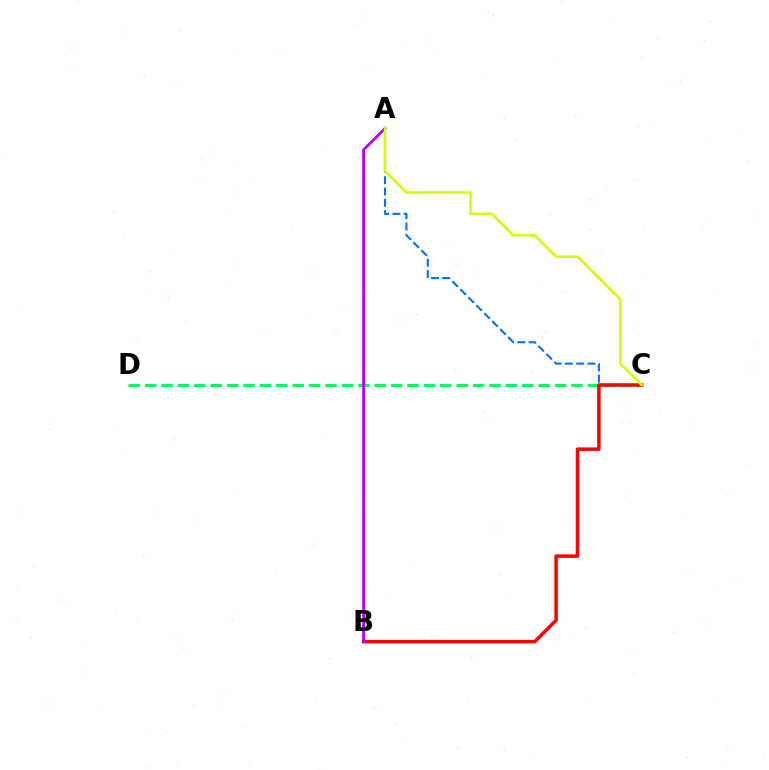{('A', 'C'): [{'color': '#0074ff', 'line_style': 'dashed', 'thickness': 1.53}, {'color': '#d1ff00', 'line_style': 'solid', 'thickness': 1.81}], ('C', 'D'): [{'color': '#00ff5c', 'line_style': 'dashed', 'thickness': 2.23}], ('B', 'C'): [{'color': '#ff0000', 'line_style': 'solid', 'thickness': 2.52}], ('A', 'B'): [{'color': '#b900ff', 'line_style': 'solid', 'thickness': 2.01}]}